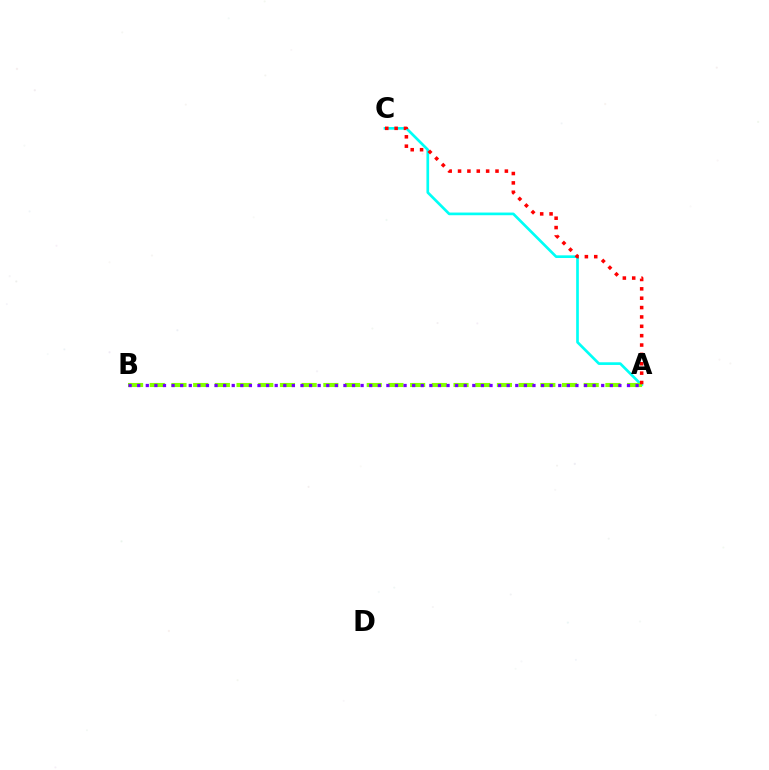{('A', 'C'): [{'color': '#00fff6', 'line_style': 'solid', 'thickness': 1.93}, {'color': '#ff0000', 'line_style': 'dotted', 'thickness': 2.54}], ('A', 'B'): [{'color': '#84ff00', 'line_style': 'dashed', 'thickness': 2.95}, {'color': '#7200ff', 'line_style': 'dotted', 'thickness': 2.33}]}